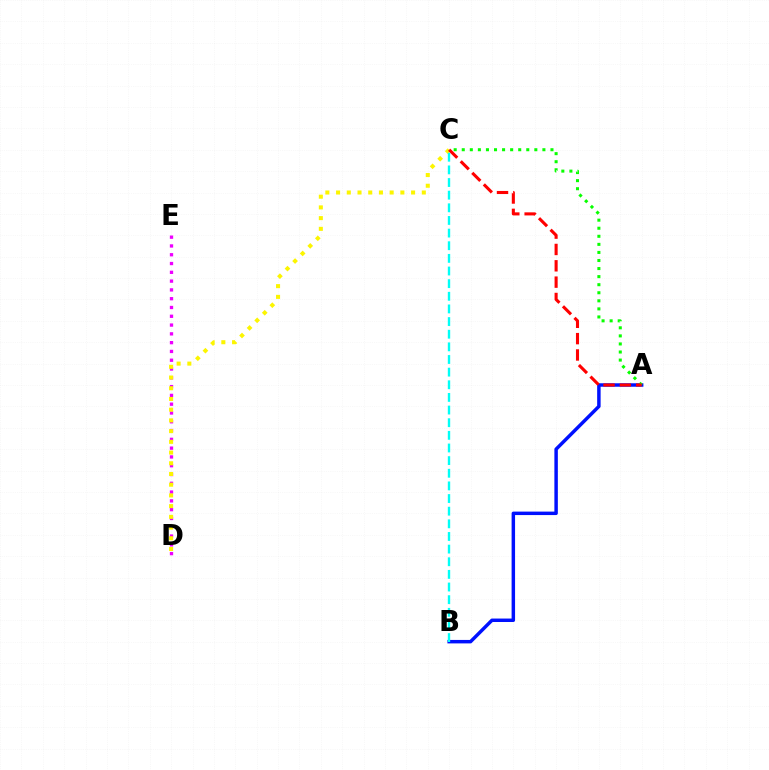{('D', 'E'): [{'color': '#ee00ff', 'line_style': 'dotted', 'thickness': 2.39}], ('A', 'B'): [{'color': '#0010ff', 'line_style': 'solid', 'thickness': 2.49}], ('C', 'D'): [{'color': '#fcf500', 'line_style': 'dotted', 'thickness': 2.91}], ('A', 'C'): [{'color': '#08ff00', 'line_style': 'dotted', 'thickness': 2.19}, {'color': '#ff0000', 'line_style': 'dashed', 'thickness': 2.22}], ('B', 'C'): [{'color': '#00fff6', 'line_style': 'dashed', 'thickness': 1.72}]}